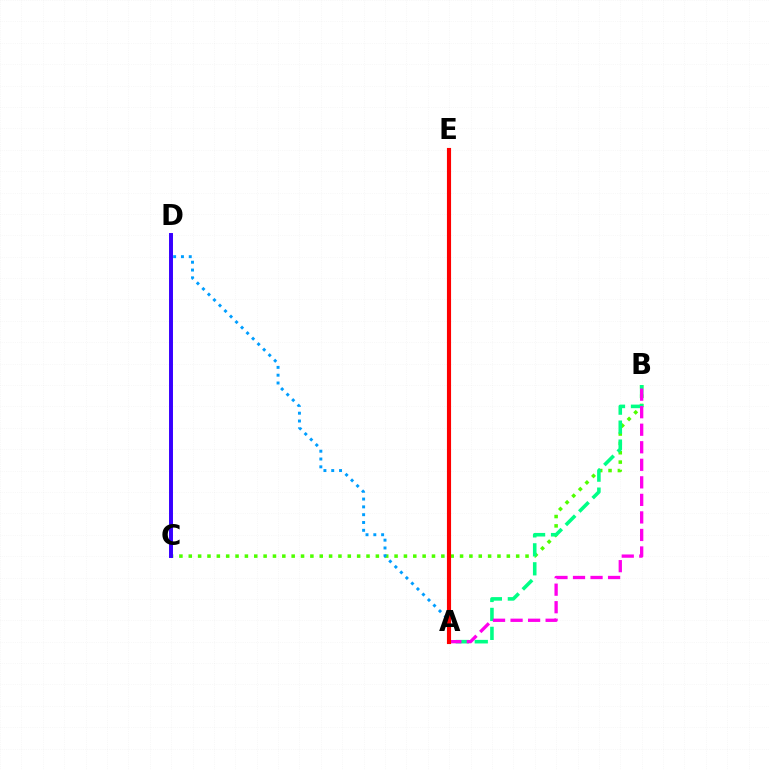{('B', 'C'): [{'color': '#4fff00', 'line_style': 'dotted', 'thickness': 2.54}], ('A', 'D'): [{'color': '#009eff', 'line_style': 'dotted', 'thickness': 2.12}], ('A', 'B'): [{'color': '#00ff86', 'line_style': 'dashed', 'thickness': 2.58}, {'color': '#ff00ed', 'line_style': 'dashed', 'thickness': 2.38}], ('A', 'E'): [{'color': '#ffd500', 'line_style': 'solid', 'thickness': 2.61}, {'color': '#ff0000', 'line_style': 'solid', 'thickness': 2.97}], ('C', 'D'): [{'color': '#3700ff', 'line_style': 'solid', 'thickness': 2.84}]}